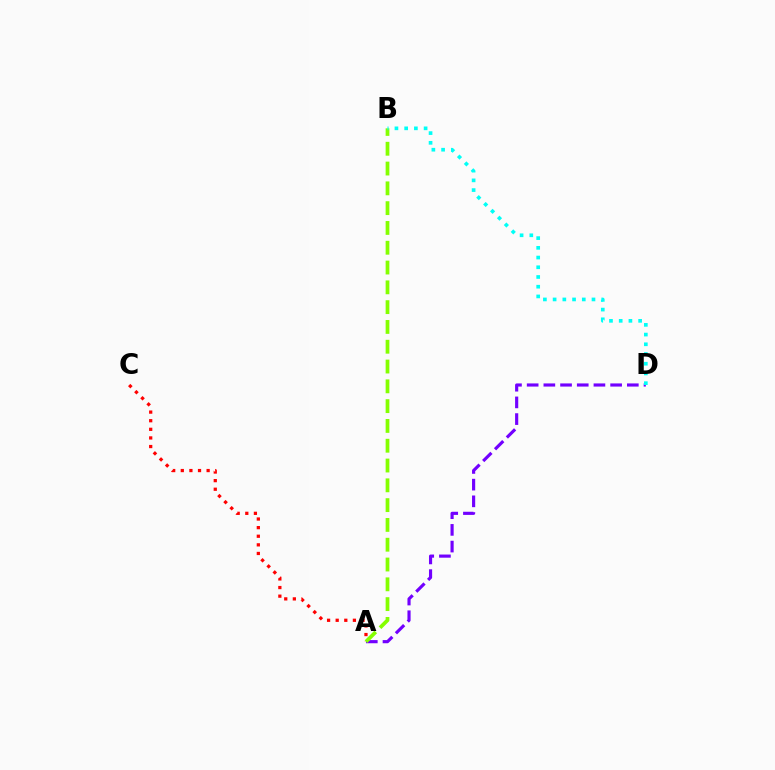{('A', 'D'): [{'color': '#7200ff', 'line_style': 'dashed', 'thickness': 2.27}], ('A', 'C'): [{'color': '#ff0000', 'line_style': 'dotted', 'thickness': 2.34}], ('A', 'B'): [{'color': '#84ff00', 'line_style': 'dashed', 'thickness': 2.69}], ('B', 'D'): [{'color': '#00fff6', 'line_style': 'dotted', 'thickness': 2.64}]}